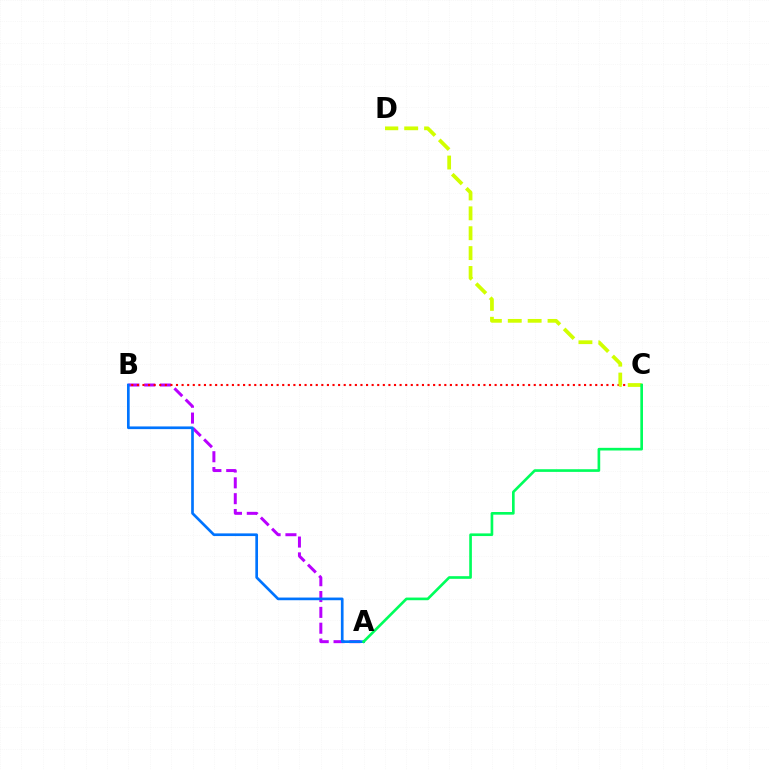{('A', 'B'): [{'color': '#b900ff', 'line_style': 'dashed', 'thickness': 2.15}, {'color': '#0074ff', 'line_style': 'solid', 'thickness': 1.93}], ('B', 'C'): [{'color': '#ff0000', 'line_style': 'dotted', 'thickness': 1.52}], ('C', 'D'): [{'color': '#d1ff00', 'line_style': 'dashed', 'thickness': 2.7}], ('A', 'C'): [{'color': '#00ff5c', 'line_style': 'solid', 'thickness': 1.91}]}